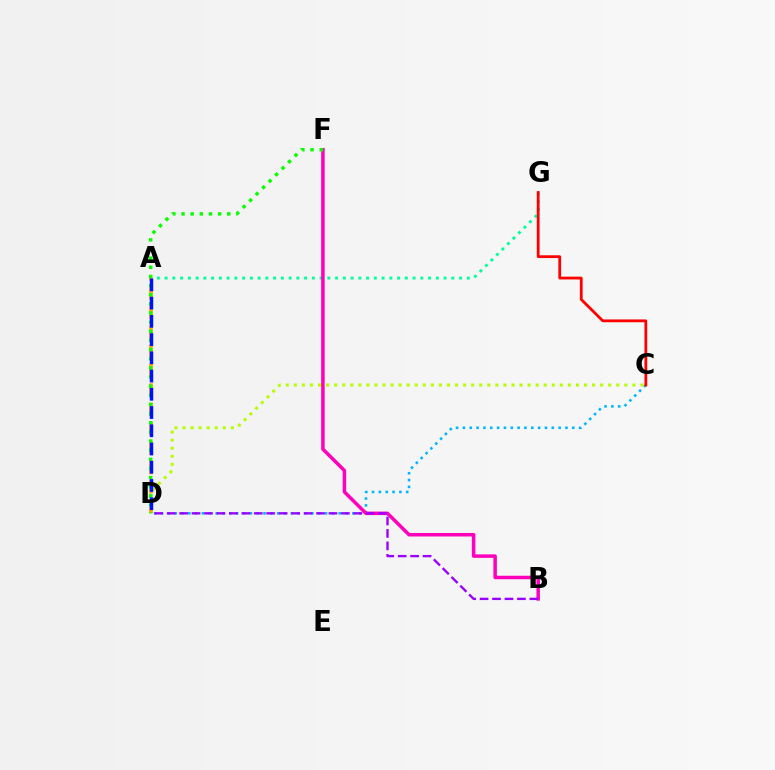{('C', 'D'): [{'color': '#00b5ff', 'line_style': 'dotted', 'thickness': 1.86}, {'color': '#b3ff00', 'line_style': 'dotted', 'thickness': 2.19}], ('A', 'G'): [{'color': '#00ff9d', 'line_style': 'dotted', 'thickness': 2.11}], ('C', 'G'): [{'color': '#ff0000', 'line_style': 'solid', 'thickness': 2.01}], ('B', 'F'): [{'color': '#ff00bd', 'line_style': 'solid', 'thickness': 2.52}], ('A', 'D'): [{'color': '#ffa500', 'line_style': 'dashed', 'thickness': 2.63}, {'color': '#0010ff', 'line_style': 'dashed', 'thickness': 2.48}], ('D', 'F'): [{'color': '#08ff00', 'line_style': 'dotted', 'thickness': 2.48}], ('B', 'D'): [{'color': '#9b00ff', 'line_style': 'dashed', 'thickness': 1.69}]}